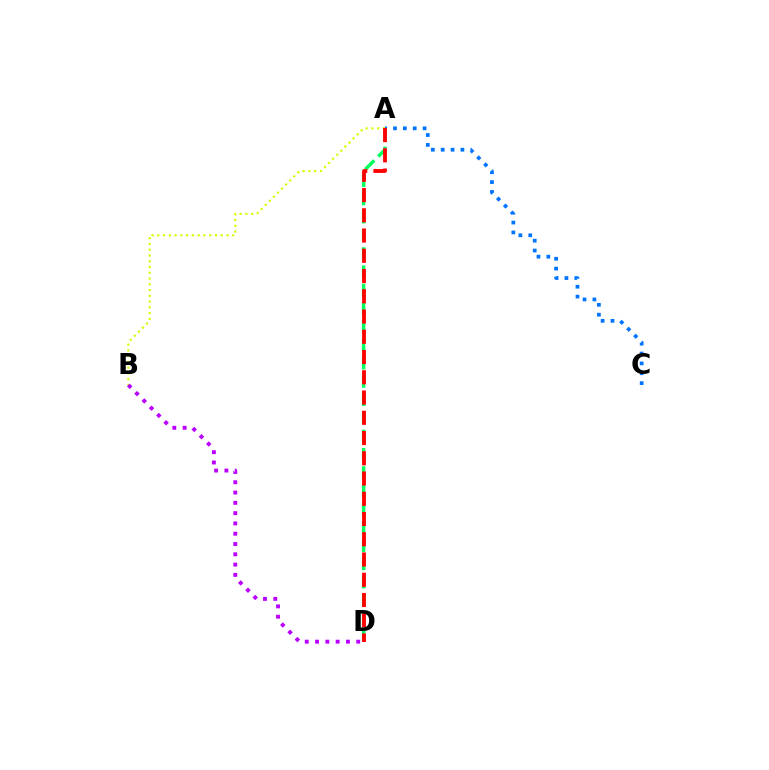{('A', 'D'): [{'color': '#00ff5c', 'line_style': 'dashed', 'thickness': 2.48}, {'color': '#ff0000', 'line_style': 'dashed', 'thickness': 2.75}], ('A', 'B'): [{'color': '#d1ff00', 'line_style': 'dotted', 'thickness': 1.57}], ('B', 'D'): [{'color': '#b900ff', 'line_style': 'dotted', 'thickness': 2.8}], ('A', 'C'): [{'color': '#0074ff', 'line_style': 'dotted', 'thickness': 2.68}]}